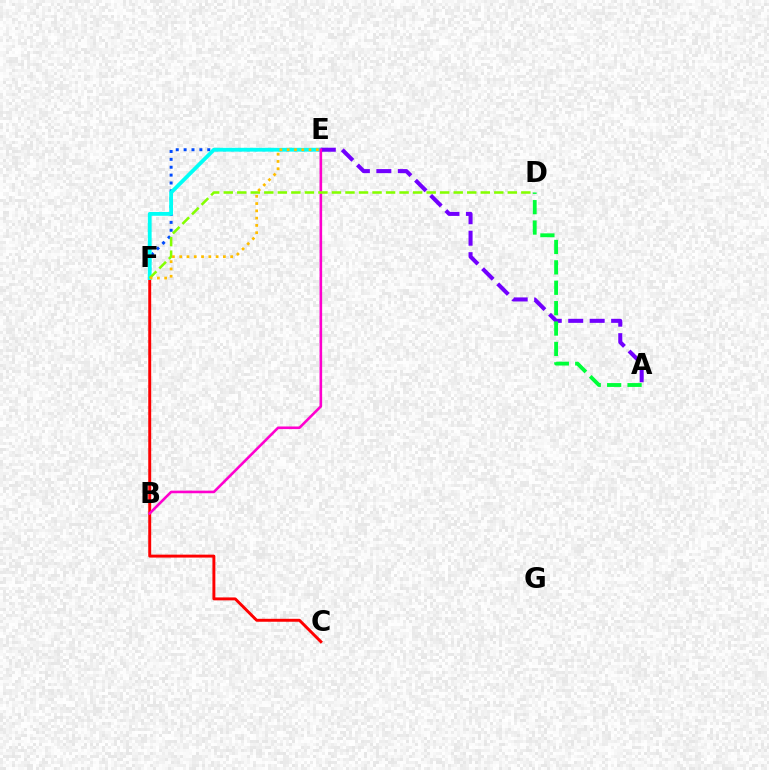{('C', 'F'): [{'color': '#ff0000', 'line_style': 'solid', 'thickness': 2.11}], ('E', 'F'): [{'color': '#004bff', 'line_style': 'dotted', 'thickness': 2.14}, {'color': '#00fff6', 'line_style': 'solid', 'thickness': 2.74}, {'color': '#ffbd00', 'line_style': 'dotted', 'thickness': 1.98}], ('A', 'E'): [{'color': '#7200ff', 'line_style': 'dashed', 'thickness': 2.92}], ('B', 'E'): [{'color': '#ff00cf', 'line_style': 'solid', 'thickness': 1.88}], ('D', 'F'): [{'color': '#84ff00', 'line_style': 'dashed', 'thickness': 1.84}], ('A', 'D'): [{'color': '#00ff39', 'line_style': 'dashed', 'thickness': 2.77}]}